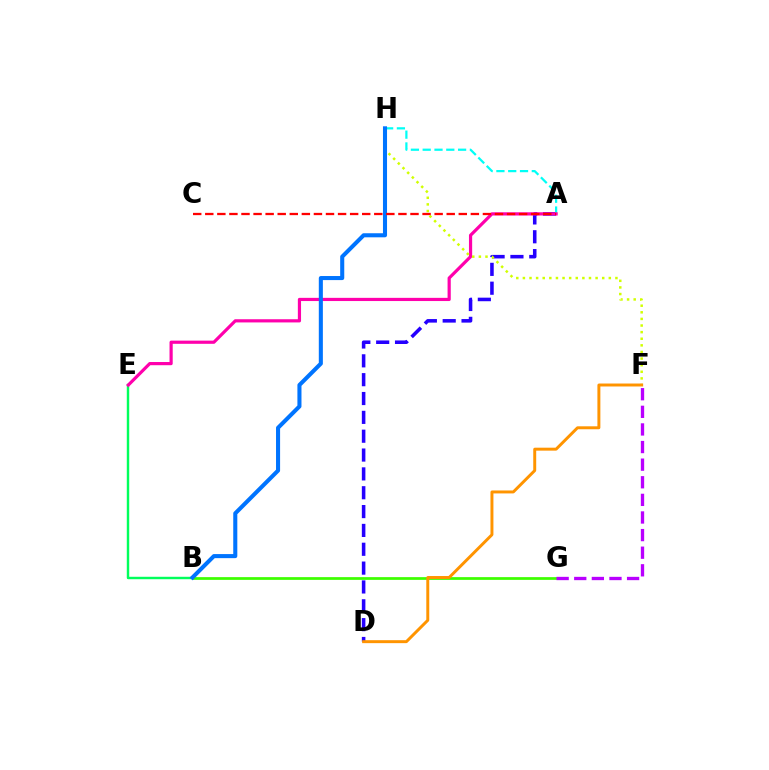{('B', 'E'): [{'color': '#00ff5c', 'line_style': 'solid', 'thickness': 1.75}], ('A', 'D'): [{'color': '#2500ff', 'line_style': 'dashed', 'thickness': 2.56}], ('A', 'H'): [{'color': '#00fff6', 'line_style': 'dashed', 'thickness': 1.6}], ('B', 'G'): [{'color': '#3dff00', 'line_style': 'solid', 'thickness': 1.97}], ('A', 'E'): [{'color': '#ff00ac', 'line_style': 'solid', 'thickness': 2.3}], ('F', 'H'): [{'color': '#d1ff00', 'line_style': 'dotted', 'thickness': 1.8}], ('F', 'G'): [{'color': '#b900ff', 'line_style': 'dashed', 'thickness': 2.39}], ('B', 'H'): [{'color': '#0074ff', 'line_style': 'solid', 'thickness': 2.93}], ('A', 'C'): [{'color': '#ff0000', 'line_style': 'dashed', 'thickness': 1.64}], ('D', 'F'): [{'color': '#ff9400', 'line_style': 'solid', 'thickness': 2.13}]}